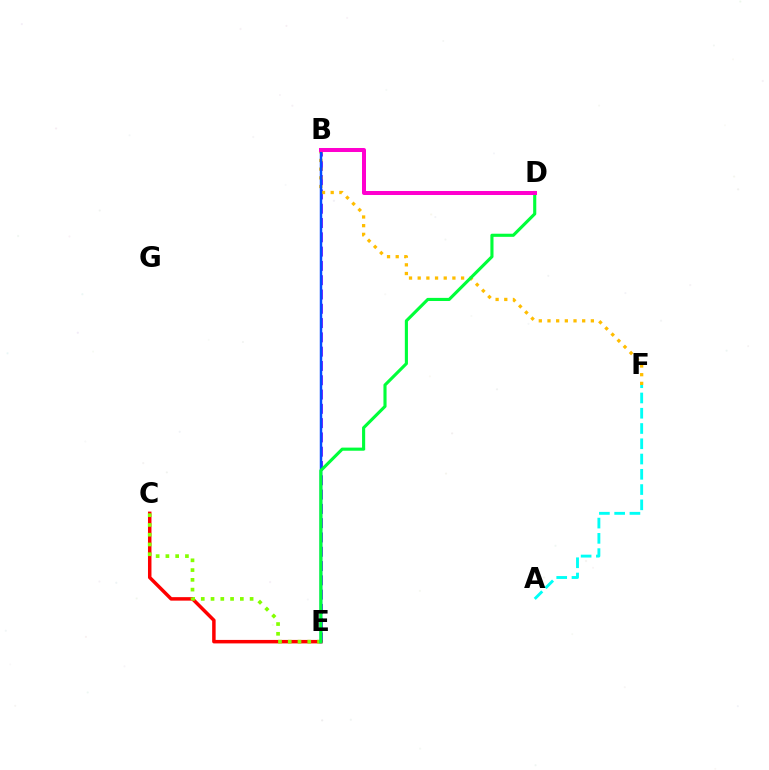{('B', 'E'): [{'color': '#7200ff', 'line_style': 'dashed', 'thickness': 1.94}, {'color': '#004bff', 'line_style': 'solid', 'thickness': 1.78}], ('C', 'E'): [{'color': '#ff0000', 'line_style': 'solid', 'thickness': 2.51}, {'color': '#84ff00', 'line_style': 'dotted', 'thickness': 2.65}], ('B', 'F'): [{'color': '#ffbd00', 'line_style': 'dotted', 'thickness': 2.36}], ('D', 'E'): [{'color': '#00ff39', 'line_style': 'solid', 'thickness': 2.24}], ('A', 'F'): [{'color': '#00fff6', 'line_style': 'dashed', 'thickness': 2.07}], ('B', 'D'): [{'color': '#ff00cf', 'line_style': 'solid', 'thickness': 2.89}]}